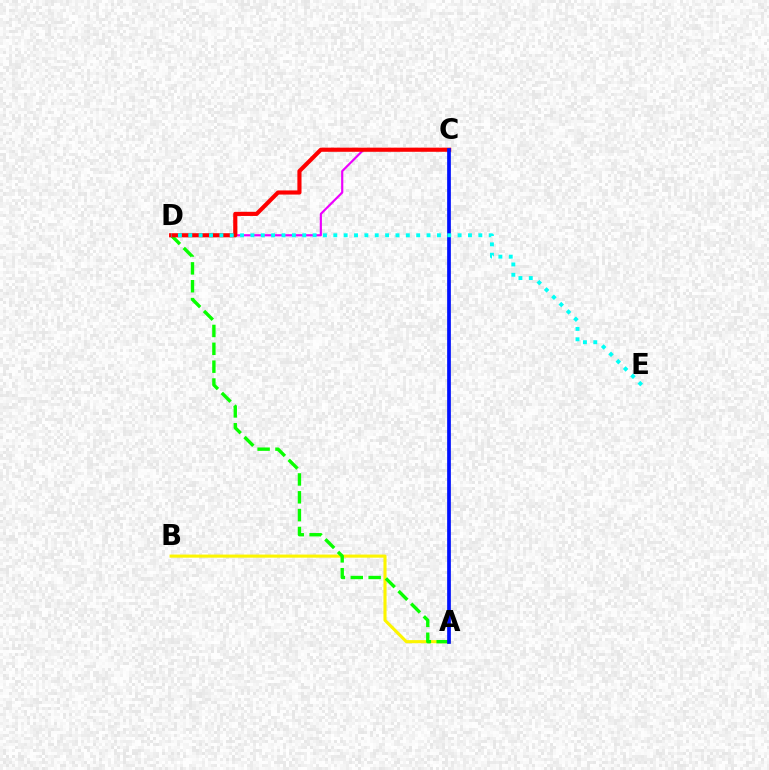{('C', 'D'): [{'color': '#ee00ff', 'line_style': 'solid', 'thickness': 1.56}, {'color': '#ff0000', 'line_style': 'solid', 'thickness': 2.97}], ('A', 'B'): [{'color': '#fcf500', 'line_style': 'solid', 'thickness': 2.23}], ('A', 'D'): [{'color': '#08ff00', 'line_style': 'dashed', 'thickness': 2.43}], ('A', 'C'): [{'color': '#0010ff', 'line_style': 'solid', 'thickness': 2.67}], ('D', 'E'): [{'color': '#00fff6', 'line_style': 'dotted', 'thickness': 2.81}]}